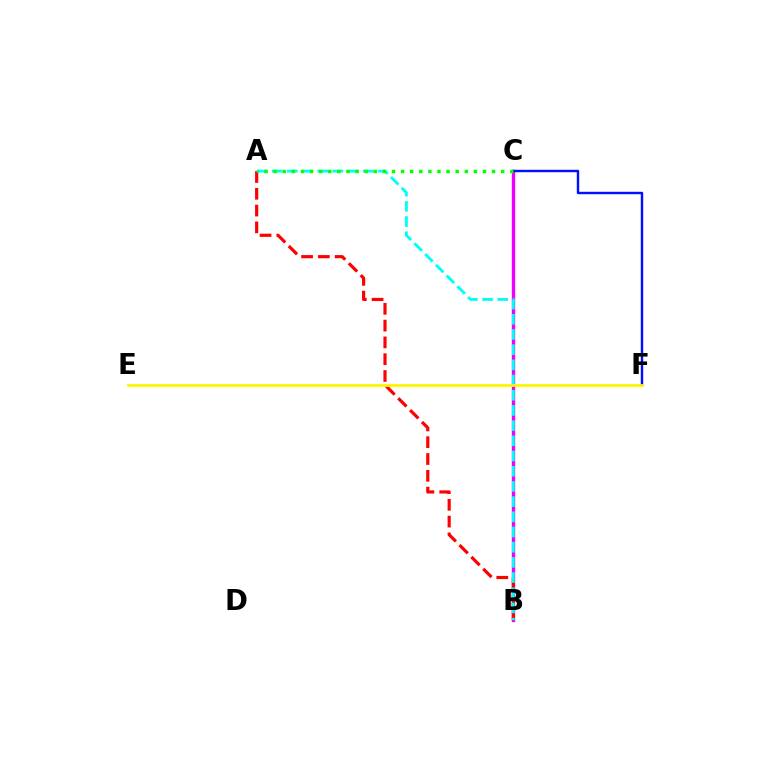{('B', 'C'): [{'color': '#ee00ff', 'line_style': 'solid', 'thickness': 2.42}], ('A', 'B'): [{'color': '#ff0000', 'line_style': 'dashed', 'thickness': 2.28}, {'color': '#00fff6', 'line_style': 'dashed', 'thickness': 2.06}], ('C', 'F'): [{'color': '#0010ff', 'line_style': 'solid', 'thickness': 1.74}], ('A', 'C'): [{'color': '#08ff00', 'line_style': 'dotted', 'thickness': 2.47}], ('E', 'F'): [{'color': '#fcf500', 'line_style': 'solid', 'thickness': 2.0}]}